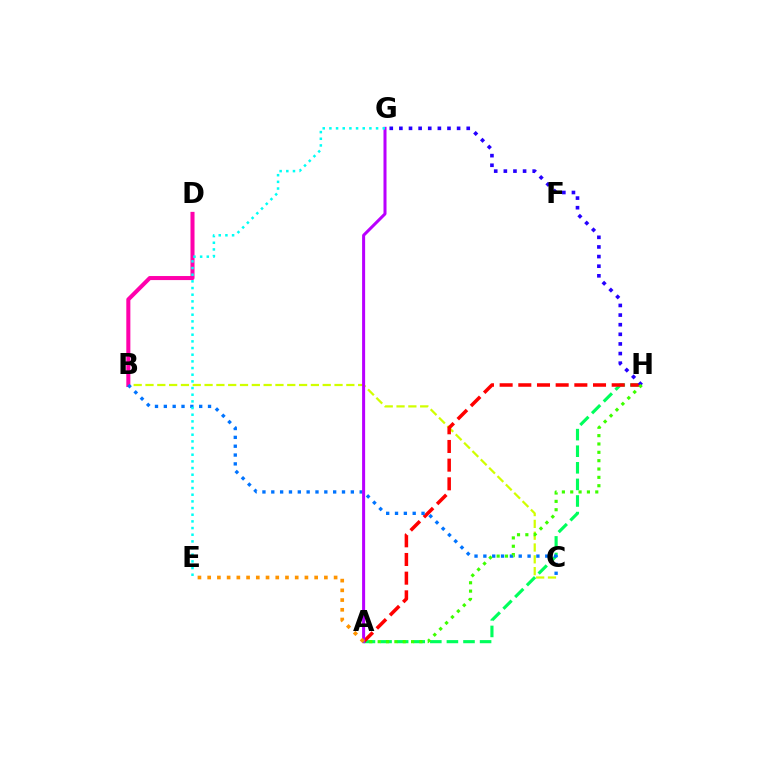{('B', 'C'): [{'color': '#d1ff00', 'line_style': 'dashed', 'thickness': 1.6}, {'color': '#0074ff', 'line_style': 'dotted', 'thickness': 2.4}], ('A', 'H'): [{'color': '#00ff5c', 'line_style': 'dashed', 'thickness': 2.25}, {'color': '#ff0000', 'line_style': 'dashed', 'thickness': 2.54}, {'color': '#3dff00', 'line_style': 'dotted', 'thickness': 2.27}], ('G', 'H'): [{'color': '#2500ff', 'line_style': 'dotted', 'thickness': 2.61}], ('B', 'D'): [{'color': '#ff00ac', 'line_style': 'solid', 'thickness': 2.92}], ('A', 'G'): [{'color': '#b900ff', 'line_style': 'solid', 'thickness': 2.18}], ('E', 'G'): [{'color': '#00fff6', 'line_style': 'dotted', 'thickness': 1.81}], ('A', 'E'): [{'color': '#ff9400', 'line_style': 'dotted', 'thickness': 2.64}]}